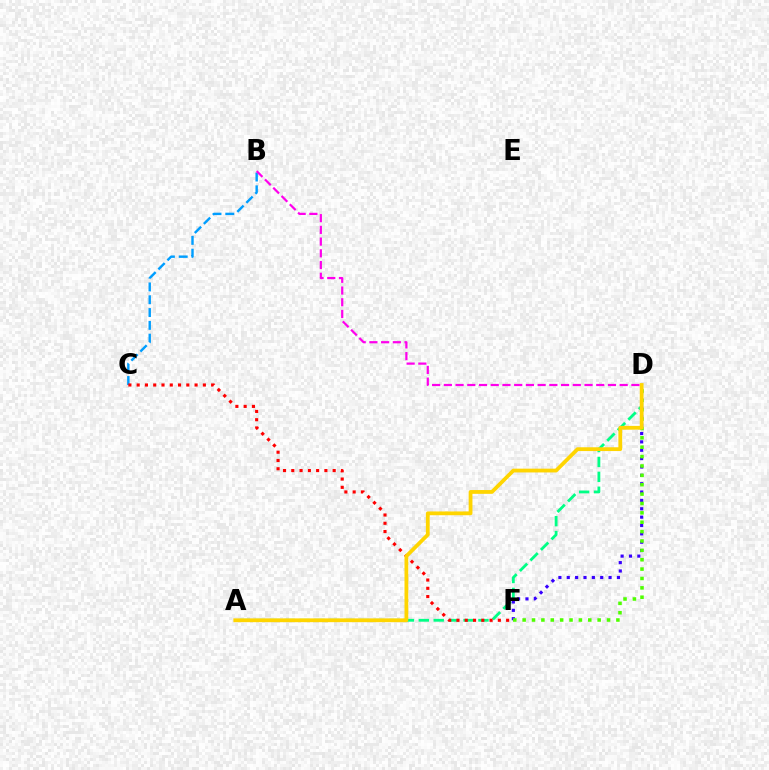{('B', 'C'): [{'color': '#009eff', 'line_style': 'dashed', 'thickness': 1.74}], ('A', 'D'): [{'color': '#00ff86', 'line_style': 'dashed', 'thickness': 2.03}, {'color': '#ffd500', 'line_style': 'solid', 'thickness': 2.73}], ('D', 'F'): [{'color': '#3700ff', 'line_style': 'dotted', 'thickness': 2.27}, {'color': '#4fff00', 'line_style': 'dotted', 'thickness': 2.55}], ('C', 'F'): [{'color': '#ff0000', 'line_style': 'dotted', 'thickness': 2.25}], ('B', 'D'): [{'color': '#ff00ed', 'line_style': 'dashed', 'thickness': 1.59}]}